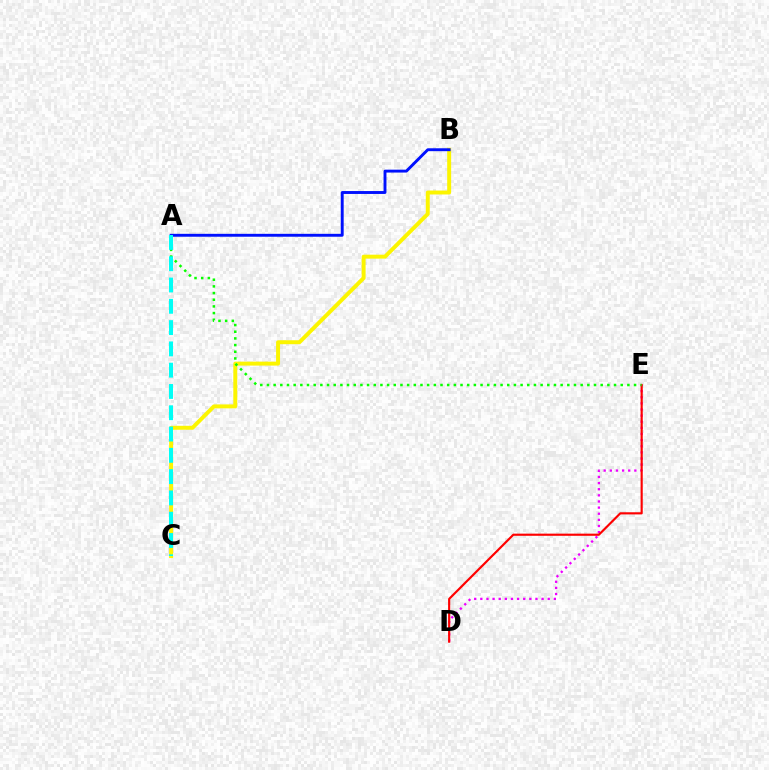{('B', 'C'): [{'color': '#fcf500', 'line_style': 'solid', 'thickness': 2.85}], ('A', 'B'): [{'color': '#0010ff', 'line_style': 'solid', 'thickness': 2.09}], ('D', 'E'): [{'color': '#ee00ff', 'line_style': 'dotted', 'thickness': 1.66}, {'color': '#ff0000', 'line_style': 'solid', 'thickness': 1.55}], ('A', 'E'): [{'color': '#08ff00', 'line_style': 'dotted', 'thickness': 1.81}], ('A', 'C'): [{'color': '#00fff6', 'line_style': 'dashed', 'thickness': 2.89}]}